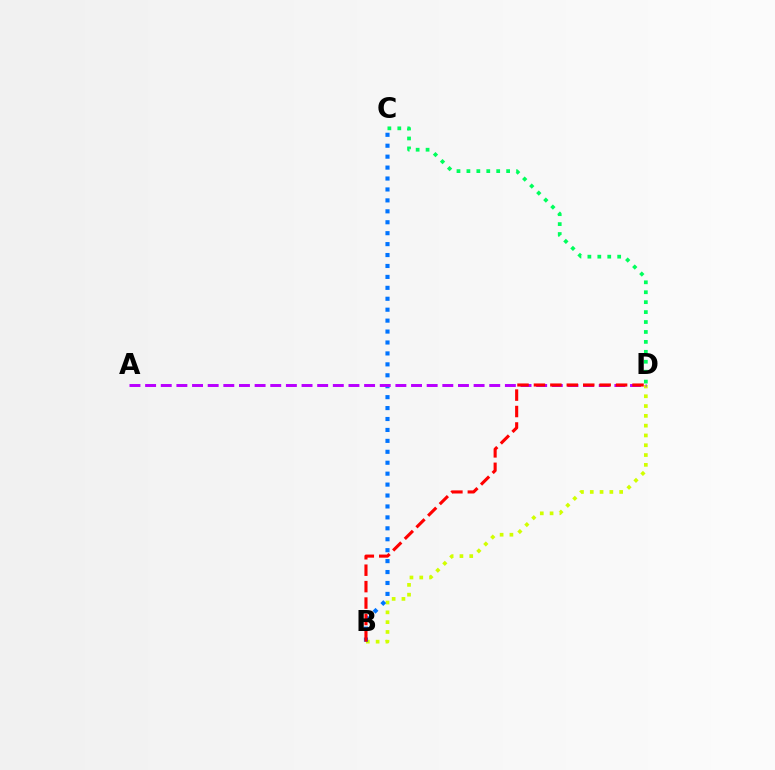{('B', 'D'): [{'color': '#d1ff00', 'line_style': 'dotted', 'thickness': 2.66}, {'color': '#ff0000', 'line_style': 'dashed', 'thickness': 2.23}], ('C', 'D'): [{'color': '#00ff5c', 'line_style': 'dotted', 'thickness': 2.7}], ('B', 'C'): [{'color': '#0074ff', 'line_style': 'dotted', 'thickness': 2.97}], ('A', 'D'): [{'color': '#b900ff', 'line_style': 'dashed', 'thickness': 2.13}]}